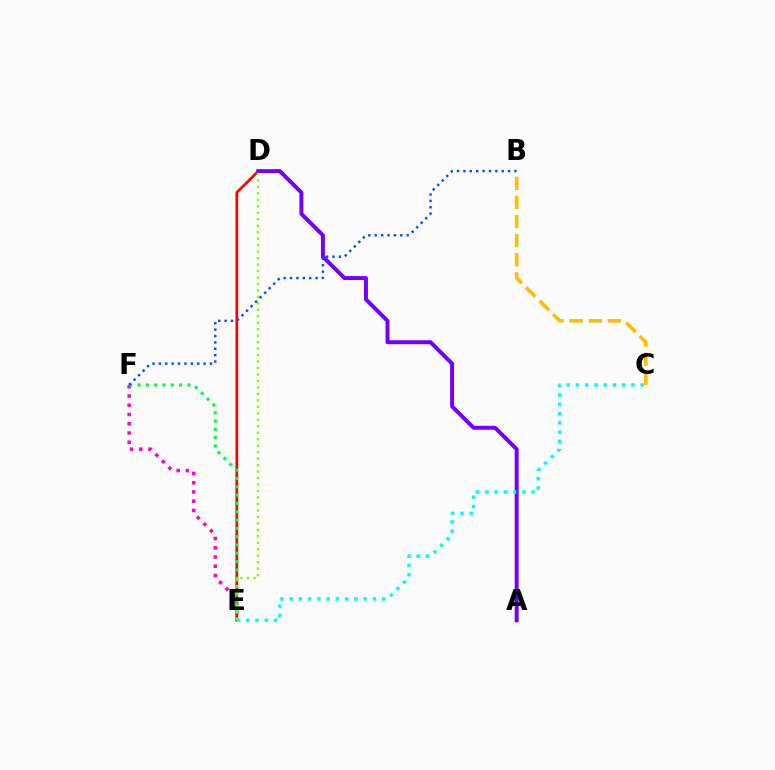{('D', 'E'): [{'color': '#ff0000', 'line_style': 'solid', 'thickness': 1.96}, {'color': '#84ff00', 'line_style': 'dotted', 'thickness': 1.76}], ('A', 'D'): [{'color': '#7200ff', 'line_style': 'solid', 'thickness': 2.85}], ('E', 'F'): [{'color': '#ff00cf', 'line_style': 'dotted', 'thickness': 2.51}, {'color': '#00ff39', 'line_style': 'dotted', 'thickness': 2.26}], ('B', 'C'): [{'color': '#ffbd00', 'line_style': 'dashed', 'thickness': 2.59}], ('B', 'F'): [{'color': '#004bff', 'line_style': 'dotted', 'thickness': 1.73}], ('C', 'E'): [{'color': '#00fff6', 'line_style': 'dotted', 'thickness': 2.51}]}